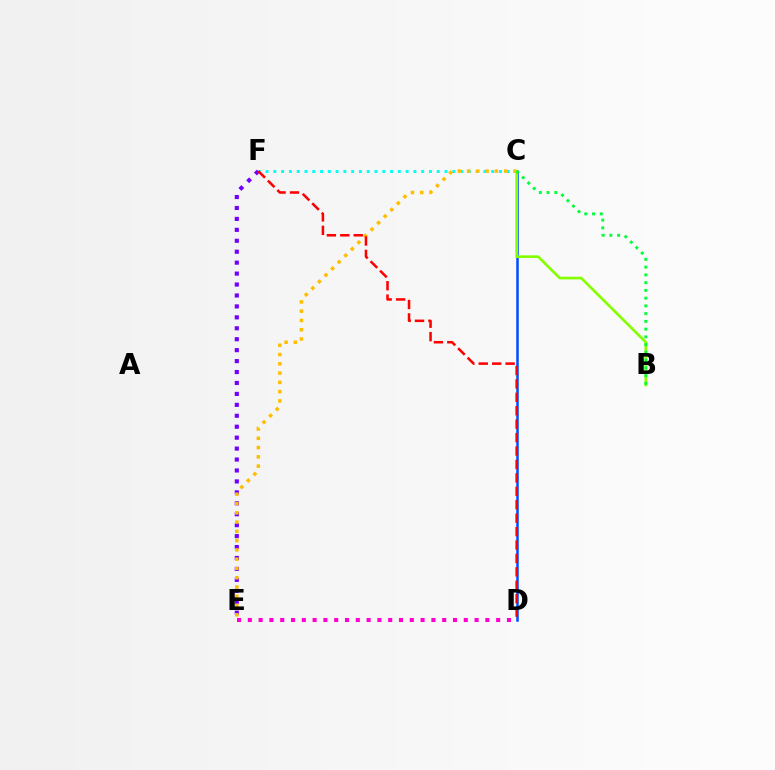{('C', 'D'): [{'color': '#004bff', 'line_style': 'solid', 'thickness': 1.81}], ('C', 'F'): [{'color': '#00fff6', 'line_style': 'dotted', 'thickness': 2.11}], ('E', 'F'): [{'color': '#7200ff', 'line_style': 'dotted', 'thickness': 2.97}], ('C', 'E'): [{'color': '#ffbd00', 'line_style': 'dotted', 'thickness': 2.52}], ('B', 'C'): [{'color': '#84ff00', 'line_style': 'solid', 'thickness': 1.92}, {'color': '#00ff39', 'line_style': 'dotted', 'thickness': 2.11}], ('D', 'F'): [{'color': '#ff0000', 'line_style': 'dashed', 'thickness': 1.82}], ('D', 'E'): [{'color': '#ff00cf', 'line_style': 'dotted', 'thickness': 2.93}]}